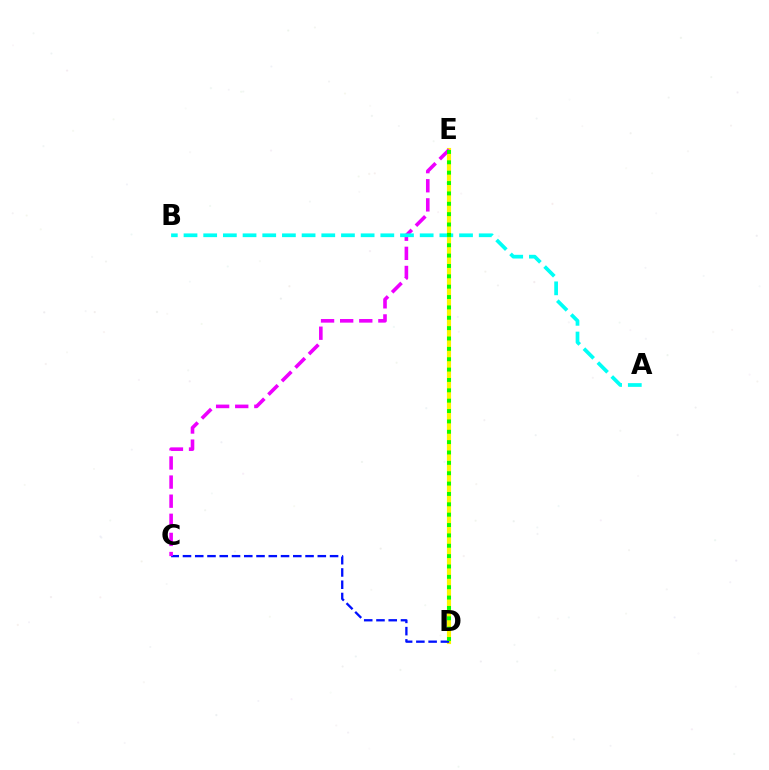{('D', 'E'): [{'color': '#ff0000', 'line_style': 'solid', 'thickness': 2.08}, {'color': '#fcf500', 'line_style': 'solid', 'thickness': 2.98}, {'color': '#08ff00', 'line_style': 'dotted', 'thickness': 2.82}], ('C', 'D'): [{'color': '#0010ff', 'line_style': 'dashed', 'thickness': 1.67}], ('C', 'E'): [{'color': '#ee00ff', 'line_style': 'dashed', 'thickness': 2.6}], ('A', 'B'): [{'color': '#00fff6', 'line_style': 'dashed', 'thickness': 2.67}]}